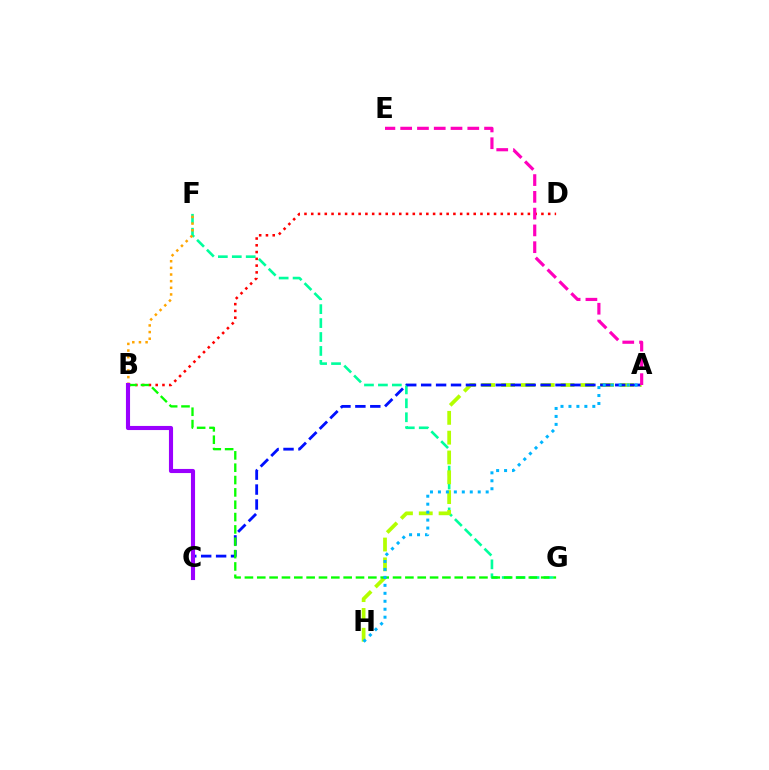{('F', 'G'): [{'color': '#00ff9d', 'line_style': 'dashed', 'thickness': 1.89}], ('A', 'H'): [{'color': '#b3ff00', 'line_style': 'dashed', 'thickness': 2.69}, {'color': '#00b5ff', 'line_style': 'dotted', 'thickness': 2.16}], ('B', 'D'): [{'color': '#ff0000', 'line_style': 'dotted', 'thickness': 1.84}], ('A', 'C'): [{'color': '#0010ff', 'line_style': 'dashed', 'thickness': 2.03}], ('B', 'G'): [{'color': '#08ff00', 'line_style': 'dashed', 'thickness': 1.68}], ('B', 'F'): [{'color': '#ffa500', 'line_style': 'dotted', 'thickness': 1.8}], ('A', 'E'): [{'color': '#ff00bd', 'line_style': 'dashed', 'thickness': 2.28}], ('B', 'C'): [{'color': '#9b00ff', 'line_style': 'solid', 'thickness': 2.96}]}